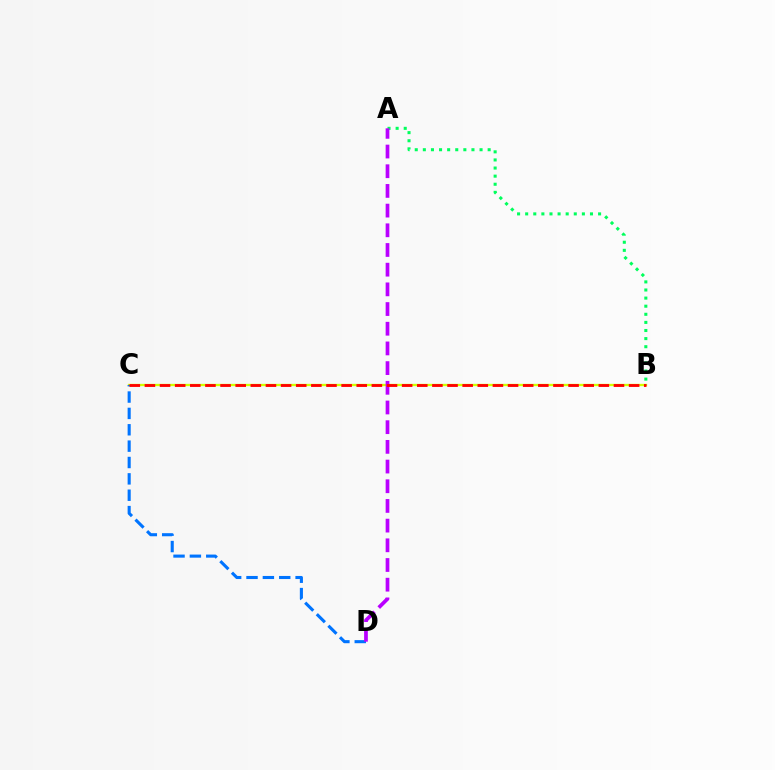{('A', 'B'): [{'color': '#00ff5c', 'line_style': 'dotted', 'thickness': 2.2}], ('B', 'C'): [{'color': '#d1ff00', 'line_style': 'solid', 'thickness': 1.67}, {'color': '#ff0000', 'line_style': 'dashed', 'thickness': 2.06}], ('C', 'D'): [{'color': '#0074ff', 'line_style': 'dashed', 'thickness': 2.22}], ('A', 'D'): [{'color': '#b900ff', 'line_style': 'dashed', 'thickness': 2.67}]}